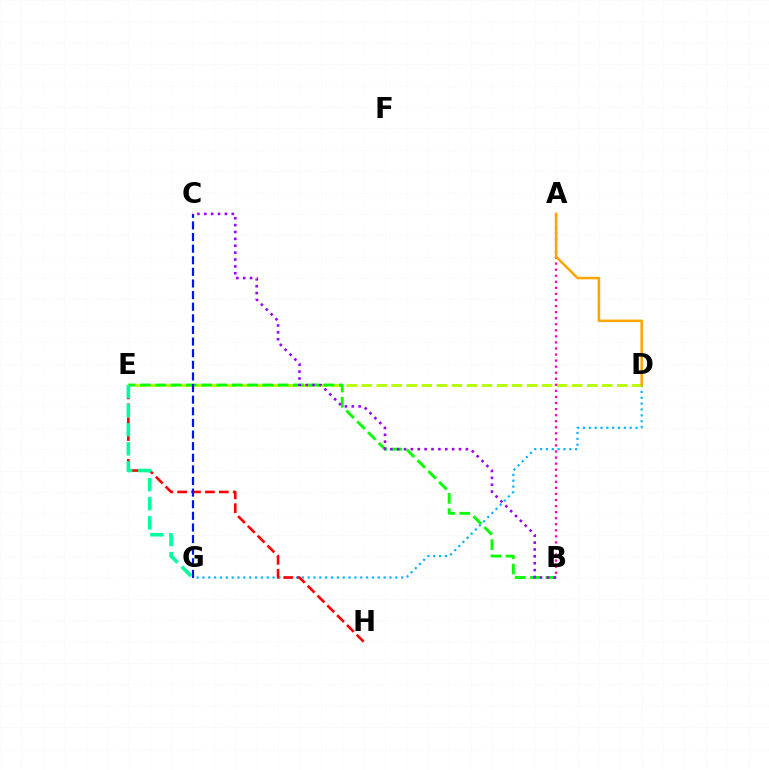{('D', 'G'): [{'color': '#00b5ff', 'line_style': 'dotted', 'thickness': 1.59}], ('D', 'E'): [{'color': '#b3ff00', 'line_style': 'dashed', 'thickness': 2.04}], ('A', 'B'): [{'color': '#ff00bd', 'line_style': 'dotted', 'thickness': 1.65}], ('E', 'H'): [{'color': '#ff0000', 'line_style': 'dashed', 'thickness': 1.89}], ('B', 'E'): [{'color': '#08ff00', 'line_style': 'dashed', 'thickness': 2.08}], ('C', 'G'): [{'color': '#0010ff', 'line_style': 'dashed', 'thickness': 1.58}], ('A', 'D'): [{'color': '#ffa500', 'line_style': 'solid', 'thickness': 1.82}], ('B', 'C'): [{'color': '#9b00ff', 'line_style': 'dotted', 'thickness': 1.87}], ('E', 'G'): [{'color': '#00ff9d', 'line_style': 'dashed', 'thickness': 2.59}]}